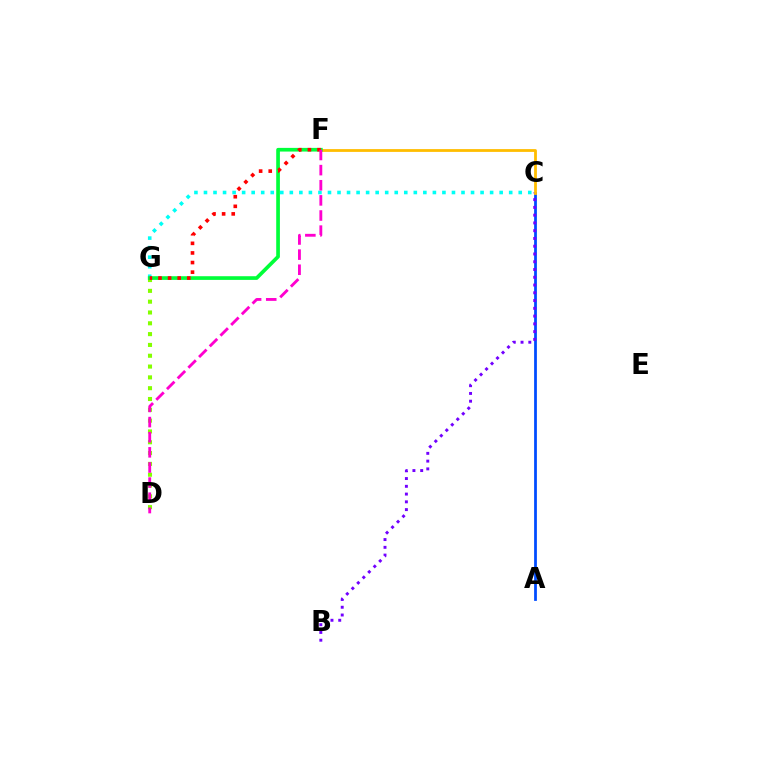{('A', 'C'): [{'color': '#004bff', 'line_style': 'solid', 'thickness': 1.99}], ('D', 'G'): [{'color': '#84ff00', 'line_style': 'dotted', 'thickness': 2.94}], ('B', 'C'): [{'color': '#7200ff', 'line_style': 'dotted', 'thickness': 2.11}], ('C', 'F'): [{'color': '#ffbd00', 'line_style': 'solid', 'thickness': 2.01}], ('C', 'G'): [{'color': '#00fff6', 'line_style': 'dotted', 'thickness': 2.59}], ('F', 'G'): [{'color': '#00ff39', 'line_style': 'solid', 'thickness': 2.65}, {'color': '#ff0000', 'line_style': 'dotted', 'thickness': 2.61}], ('D', 'F'): [{'color': '#ff00cf', 'line_style': 'dashed', 'thickness': 2.05}]}